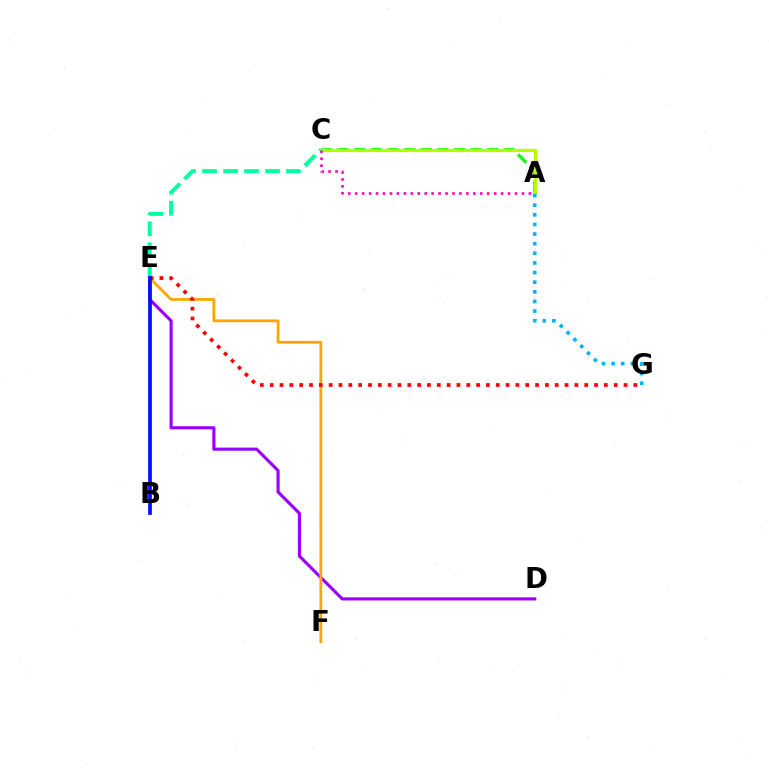{('A', 'C'): [{'color': '#08ff00', 'line_style': 'dashed', 'thickness': 2.26}, {'color': '#b3ff00', 'line_style': 'solid', 'thickness': 2.31}, {'color': '#ff00bd', 'line_style': 'dotted', 'thickness': 1.89}], ('D', 'E'): [{'color': '#9b00ff', 'line_style': 'solid', 'thickness': 2.25}], ('C', 'E'): [{'color': '#00ff9d', 'line_style': 'dashed', 'thickness': 2.85}], ('E', 'F'): [{'color': '#ffa500', 'line_style': 'solid', 'thickness': 2.0}], ('E', 'G'): [{'color': '#ff0000', 'line_style': 'dotted', 'thickness': 2.67}], ('A', 'G'): [{'color': '#00b5ff', 'line_style': 'dotted', 'thickness': 2.62}], ('B', 'E'): [{'color': '#0010ff', 'line_style': 'solid', 'thickness': 2.68}]}